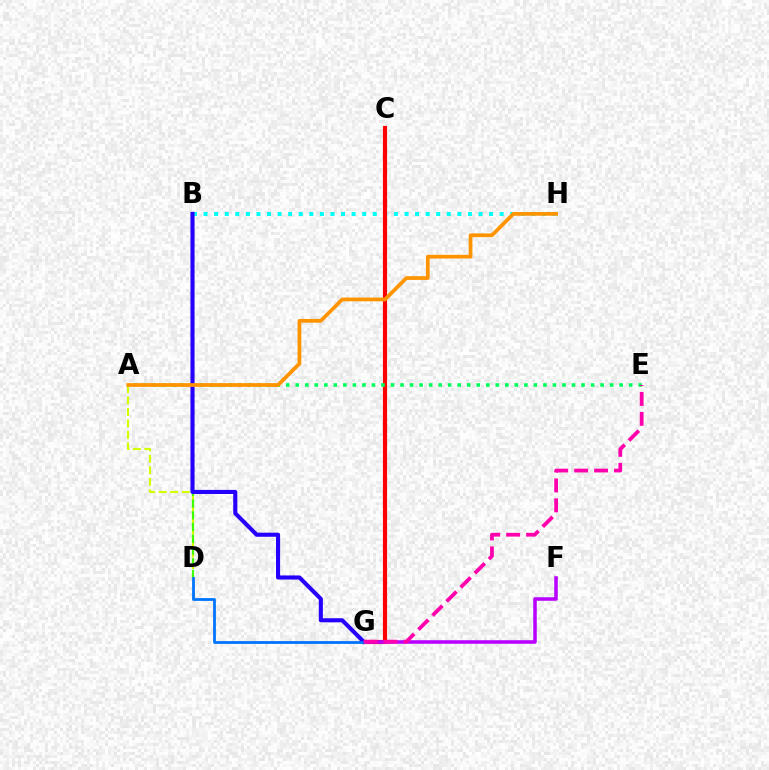{('B', 'H'): [{'color': '#00fff6', 'line_style': 'dotted', 'thickness': 2.87}], ('C', 'G'): [{'color': '#ff0000', 'line_style': 'solid', 'thickness': 2.97}], ('A', 'D'): [{'color': '#d1ff00', 'line_style': 'dashed', 'thickness': 1.56}], ('A', 'E'): [{'color': '#00ff5c', 'line_style': 'dotted', 'thickness': 2.59}], ('F', 'G'): [{'color': '#b900ff', 'line_style': 'solid', 'thickness': 2.55}], ('B', 'D'): [{'color': '#3dff00', 'line_style': 'dashed', 'thickness': 1.59}], ('B', 'G'): [{'color': '#2500ff', 'line_style': 'solid', 'thickness': 2.95}], ('D', 'G'): [{'color': '#0074ff', 'line_style': 'solid', 'thickness': 2.0}], ('E', 'G'): [{'color': '#ff00ac', 'line_style': 'dashed', 'thickness': 2.71}], ('A', 'H'): [{'color': '#ff9400', 'line_style': 'solid', 'thickness': 2.69}]}